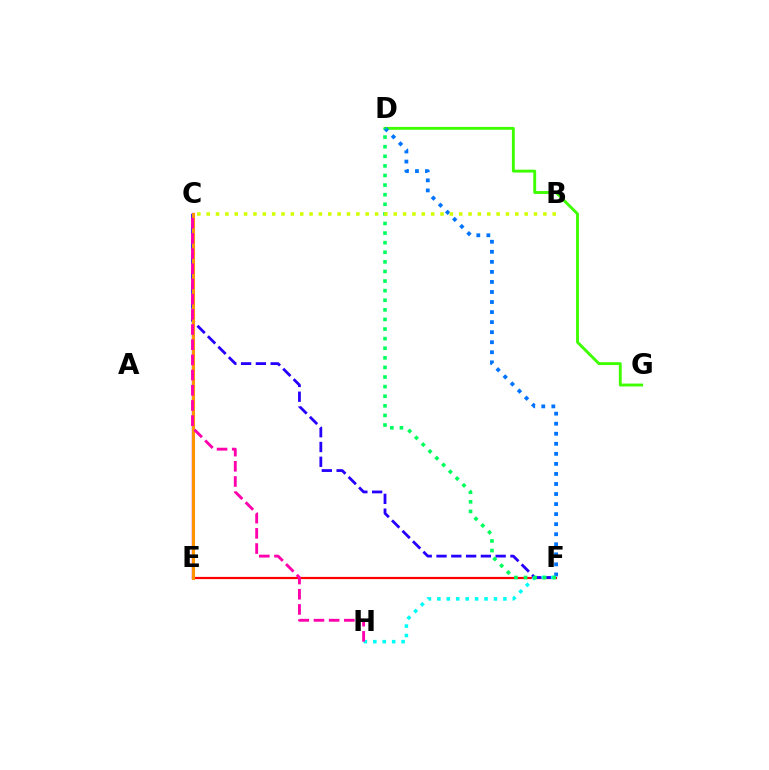{('E', 'F'): [{'color': '#ff0000', 'line_style': 'solid', 'thickness': 1.58}], ('C', 'F'): [{'color': '#2500ff', 'line_style': 'dashed', 'thickness': 2.01}], ('F', 'H'): [{'color': '#00fff6', 'line_style': 'dotted', 'thickness': 2.56}], ('C', 'E'): [{'color': '#b900ff', 'line_style': 'solid', 'thickness': 1.68}, {'color': '#ff9400', 'line_style': 'solid', 'thickness': 2.23}], ('D', 'G'): [{'color': '#3dff00', 'line_style': 'solid', 'thickness': 2.07}], ('D', 'F'): [{'color': '#0074ff', 'line_style': 'dotted', 'thickness': 2.73}, {'color': '#00ff5c', 'line_style': 'dotted', 'thickness': 2.61}], ('C', 'H'): [{'color': '#ff00ac', 'line_style': 'dashed', 'thickness': 2.06}], ('B', 'C'): [{'color': '#d1ff00', 'line_style': 'dotted', 'thickness': 2.54}]}